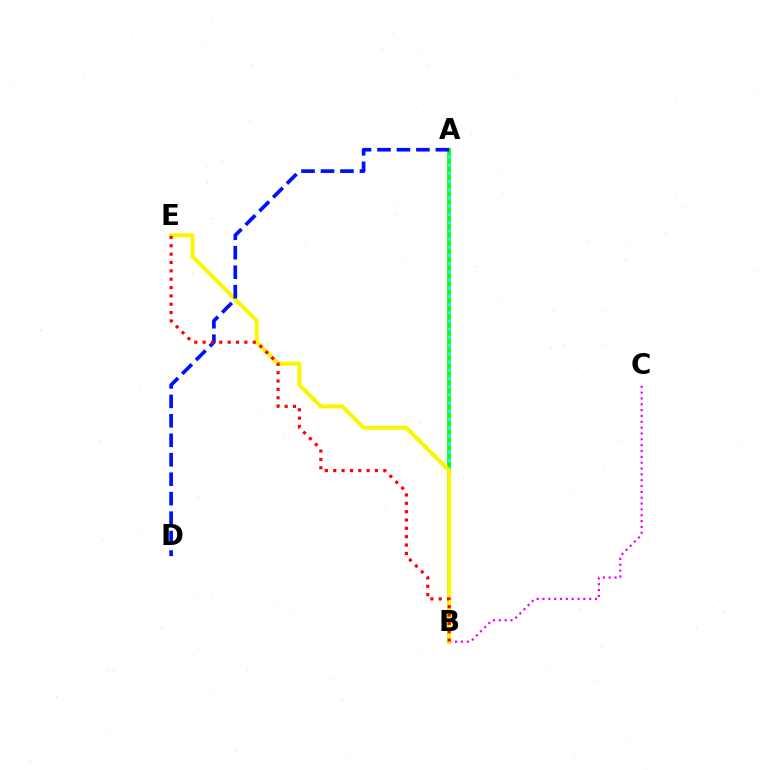{('A', 'B'): [{'color': '#08ff00', 'line_style': 'solid', 'thickness': 2.68}, {'color': '#00fff6', 'line_style': 'dotted', 'thickness': 2.23}], ('B', 'C'): [{'color': '#ee00ff', 'line_style': 'dotted', 'thickness': 1.59}], ('B', 'E'): [{'color': '#fcf500', 'line_style': 'solid', 'thickness': 2.89}, {'color': '#ff0000', 'line_style': 'dotted', 'thickness': 2.27}], ('A', 'D'): [{'color': '#0010ff', 'line_style': 'dashed', 'thickness': 2.64}]}